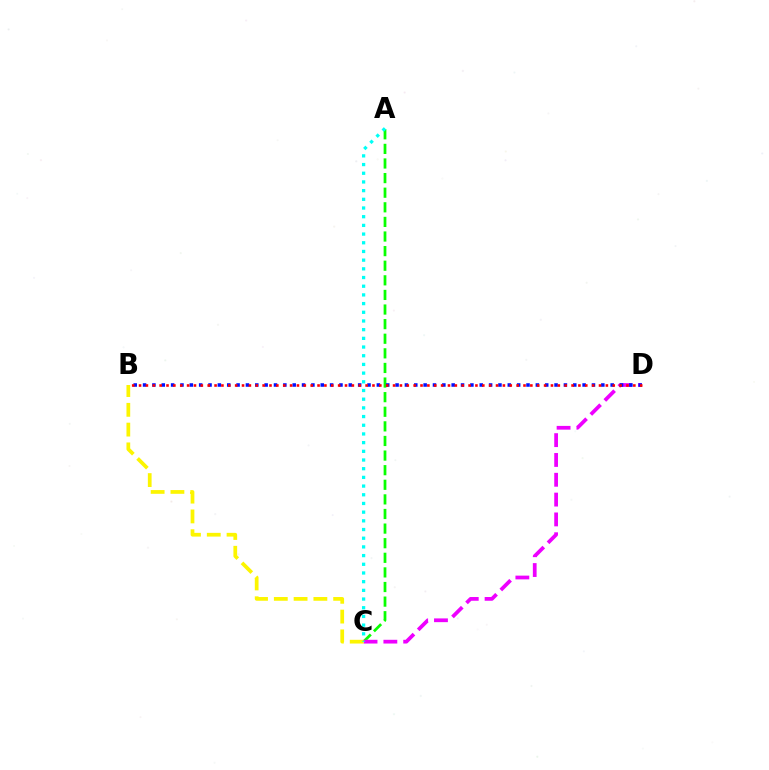{('A', 'C'): [{'color': '#08ff00', 'line_style': 'dashed', 'thickness': 1.98}, {'color': '#00fff6', 'line_style': 'dotted', 'thickness': 2.36}], ('C', 'D'): [{'color': '#ee00ff', 'line_style': 'dashed', 'thickness': 2.69}], ('B', 'D'): [{'color': '#0010ff', 'line_style': 'dotted', 'thickness': 2.54}, {'color': '#ff0000', 'line_style': 'dotted', 'thickness': 1.87}], ('B', 'C'): [{'color': '#fcf500', 'line_style': 'dashed', 'thickness': 2.69}]}